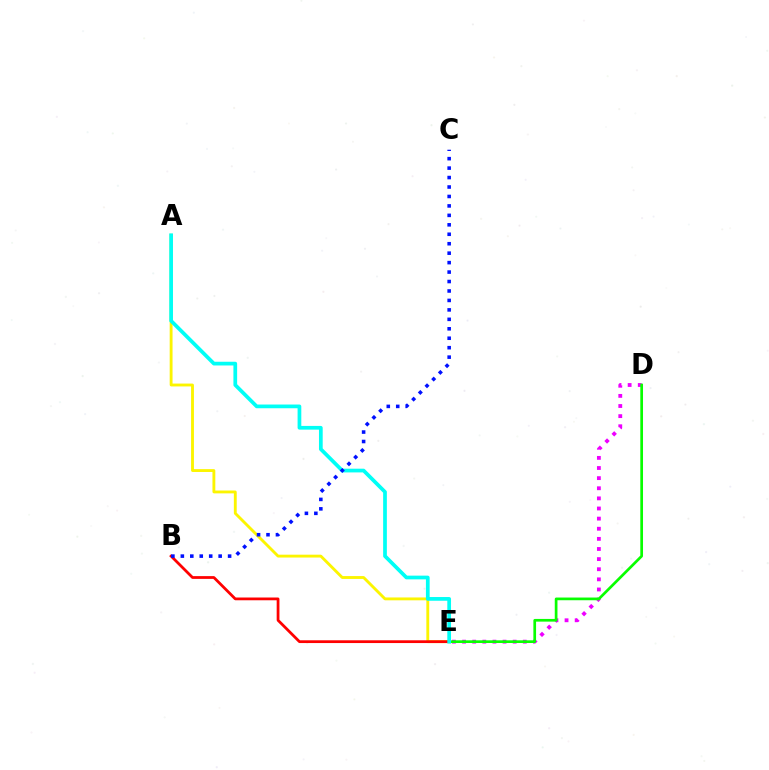{('D', 'E'): [{'color': '#ee00ff', 'line_style': 'dotted', 'thickness': 2.75}, {'color': '#08ff00', 'line_style': 'solid', 'thickness': 1.94}], ('A', 'E'): [{'color': '#fcf500', 'line_style': 'solid', 'thickness': 2.06}, {'color': '#00fff6', 'line_style': 'solid', 'thickness': 2.68}], ('B', 'E'): [{'color': '#ff0000', 'line_style': 'solid', 'thickness': 1.99}], ('B', 'C'): [{'color': '#0010ff', 'line_style': 'dotted', 'thickness': 2.57}]}